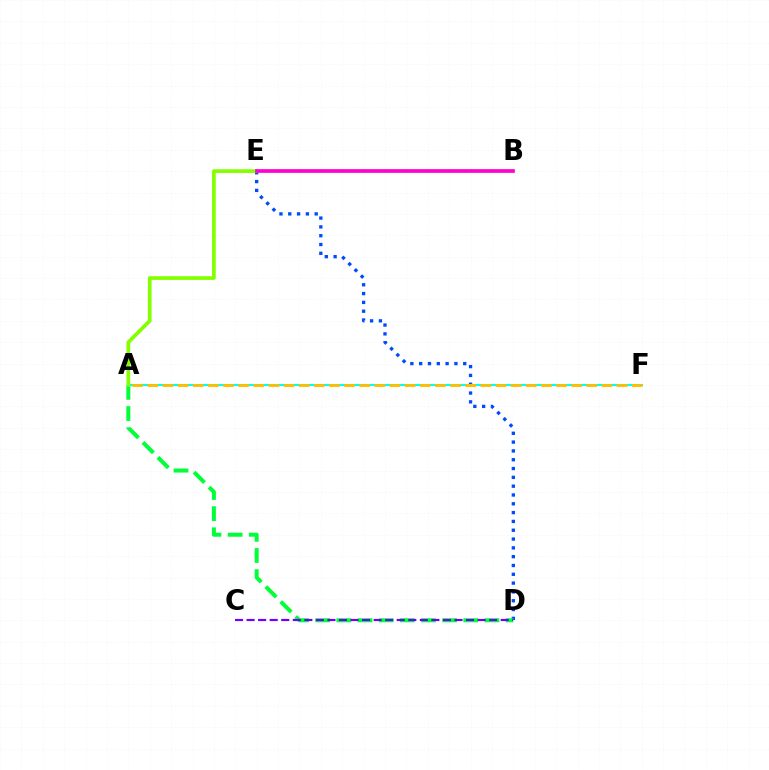{('D', 'E'): [{'color': '#004bff', 'line_style': 'dotted', 'thickness': 2.39}], ('A', 'F'): [{'color': '#00fff6', 'line_style': 'solid', 'thickness': 1.52}, {'color': '#ffbd00', 'line_style': 'dashed', 'thickness': 2.06}], ('A', 'D'): [{'color': '#00ff39', 'line_style': 'dashed', 'thickness': 2.87}], ('B', 'E'): [{'color': '#ff0000', 'line_style': 'solid', 'thickness': 1.55}, {'color': '#ff00cf', 'line_style': 'solid', 'thickness': 2.64}], ('A', 'E'): [{'color': '#84ff00', 'line_style': 'solid', 'thickness': 2.67}], ('C', 'D'): [{'color': '#7200ff', 'line_style': 'dashed', 'thickness': 1.57}]}